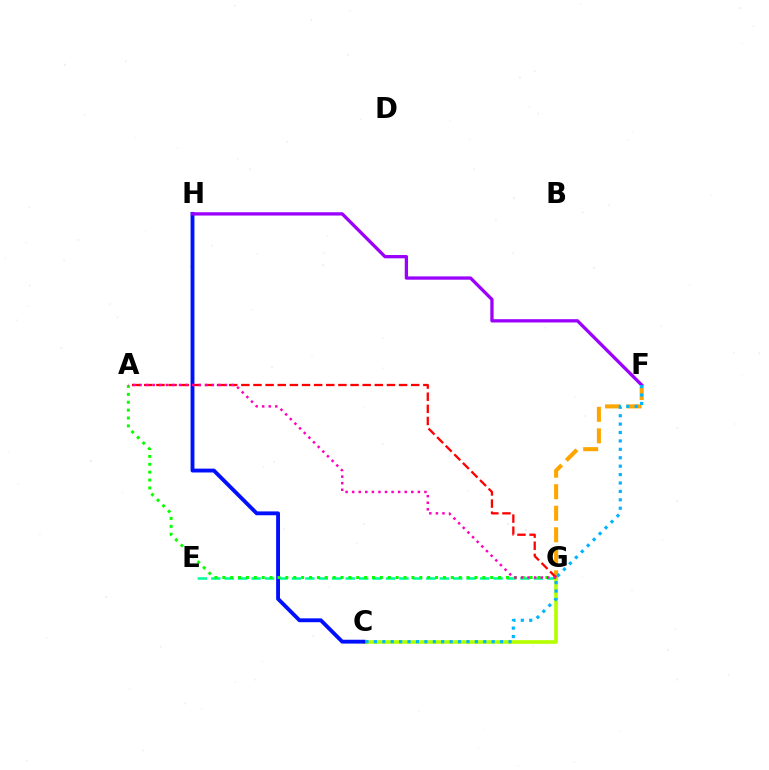{('E', 'G'): [{'color': '#00ff9d', 'line_style': 'dashed', 'thickness': 1.83}], ('C', 'G'): [{'color': '#b3ff00', 'line_style': 'solid', 'thickness': 2.63}], ('C', 'H'): [{'color': '#0010ff', 'line_style': 'solid', 'thickness': 2.78}], ('F', 'H'): [{'color': '#9b00ff', 'line_style': 'solid', 'thickness': 2.37}], ('F', 'G'): [{'color': '#ffa500', 'line_style': 'dashed', 'thickness': 2.92}], ('C', 'F'): [{'color': '#00b5ff', 'line_style': 'dotted', 'thickness': 2.29}], ('A', 'G'): [{'color': '#08ff00', 'line_style': 'dotted', 'thickness': 2.14}, {'color': '#ff0000', 'line_style': 'dashed', 'thickness': 1.65}, {'color': '#ff00bd', 'line_style': 'dotted', 'thickness': 1.79}]}